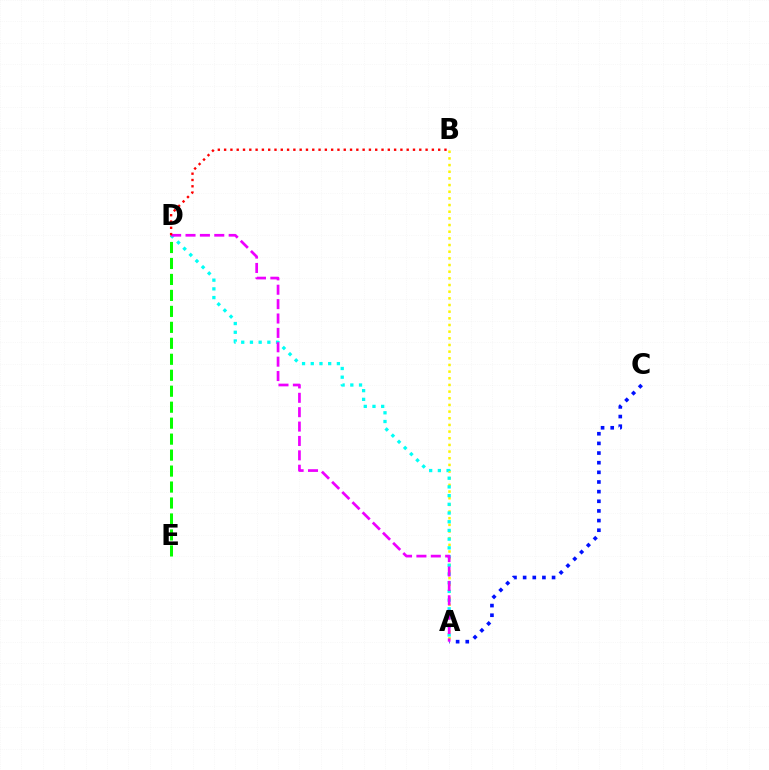{('A', 'B'): [{'color': '#fcf500', 'line_style': 'dotted', 'thickness': 1.81}], ('A', 'C'): [{'color': '#0010ff', 'line_style': 'dotted', 'thickness': 2.62}], ('D', 'E'): [{'color': '#08ff00', 'line_style': 'dashed', 'thickness': 2.17}], ('A', 'D'): [{'color': '#00fff6', 'line_style': 'dotted', 'thickness': 2.37}, {'color': '#ee00ff', 'line_style': 'dashed', 'thickness': 1.95}], ('B', 'D'): [{'color': '#ff0000', 'line_style': 'dotted', 'thickness': 1.71}]}